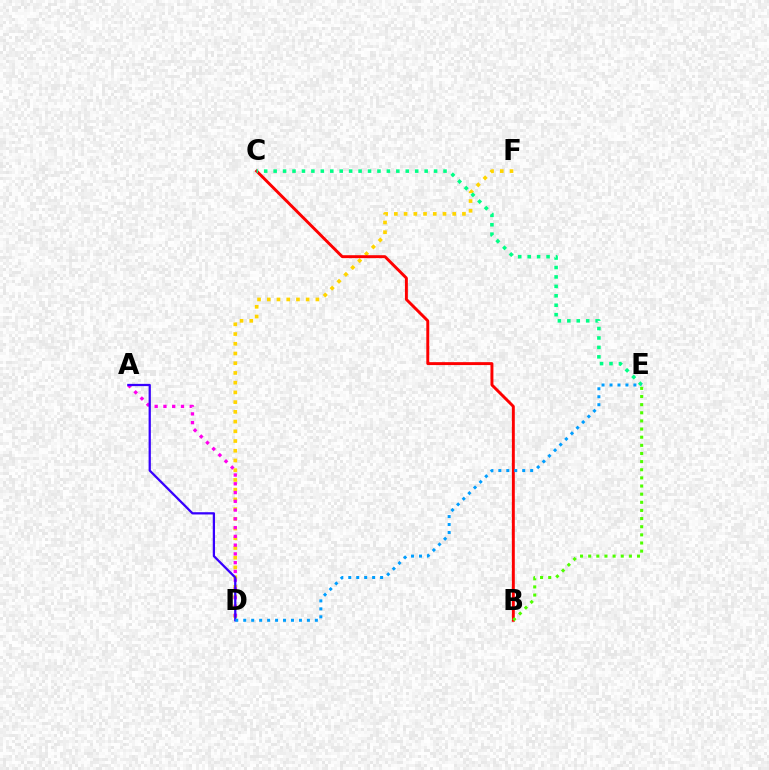{('D', 'F'): [{'color': '#ffd500', 'line_style': 'dotted', 'thickness': 2.64}], ('A', 'D'): [{'color': '#ff00ed', 'line_style': 'dotted', 'thickness': 2.38}, {'color': '#3700ff', 'line_style': 'solid', 'thickness': 1.63}], ('B', 'C'): [{'color': '#ff0000', 'line_style': 'solid', 'thickness': 2.1}], ('C', 'E'): [{'color': '#00ff86', 'line_style': 'dotted', 'thickness': 2.56}], ('D', 'E'): [{'color': '#009eff', 'line_style': 'dotted', 'thickness': 2.16}], ('B', 'E'): [{'color': '#4fff00', 'line_style': 'dotted', 'thickness': 2.21}]}